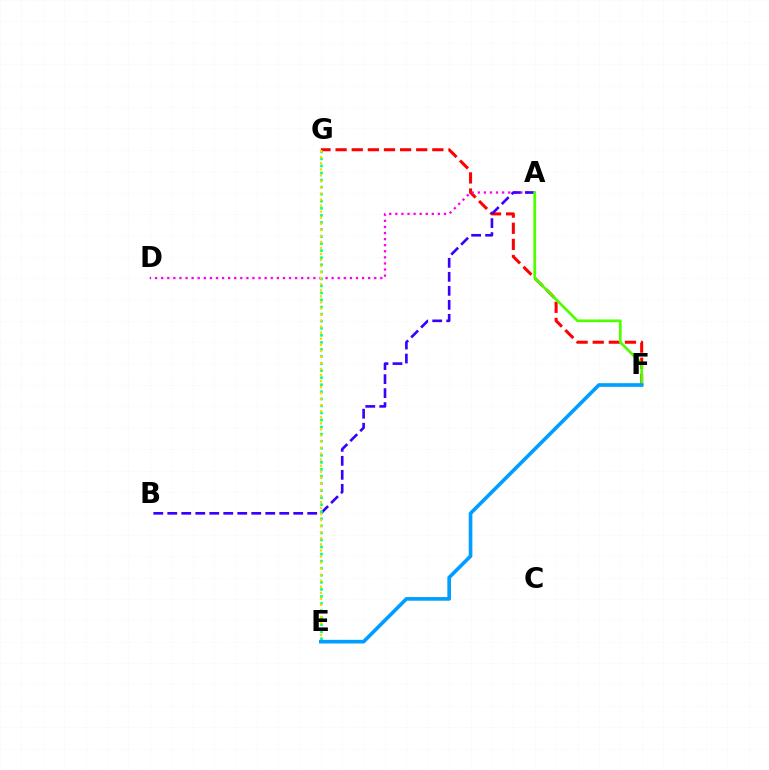{('F', 'G'): [{'color': '#ff0000', 'line_style': 'dashed', 'thickness': 2.19}], ('A', 'D'): [{'color': '#ff00ed', 'line_style': 'dotted', 'thickness': 1.65}], ('A', 'B'): [{'color': '#3700ff', 'line_style': 'dashed', 'thickness': 1.9}], ('E', 'G'): [{'color': '#00ff86', 'line_style': 'dotted', 'thickness': 1.92}, {'color': '#ffd500', 'line_style': 'dotted', 'thickness': 1.64}], ('A', 'F'): [{'color': '#4fff00', 'line_style': 'solid', 'thickness': 1.97}], ('E', 'F'): [{'color': '#009eff', 'line_style': 'solid', 'thickness': 2.62}]}